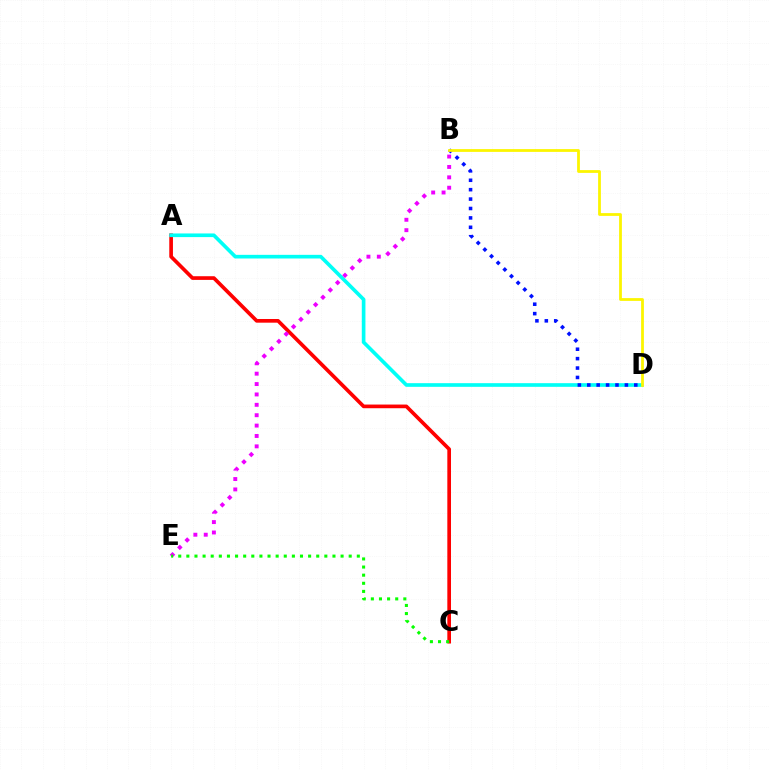{('A', 'C'): [{'color': '#ff0000', 'line_style': 'solid', 'thickness': 2.65}], ('A', 'D'): [{'color': '#00fff6', 'line_style': 'solid', 'thickness': 2.63}], ('B', 'E'): [{'color': '#ee00ff', 'line_style': 'dotted', 'thickness': 2.82}], ('B', 'D'): [{'color': '#0010ff', 'line_style': 'dotted', 'thickness': 2.56}, {'color': '#fcf500', 'line_style': 'solid', 'thickness': 2.0}], ('C', 'E'): [{'color': '#08ff00', 'line_style': 'dotted', 'thickness': 2.21}]}